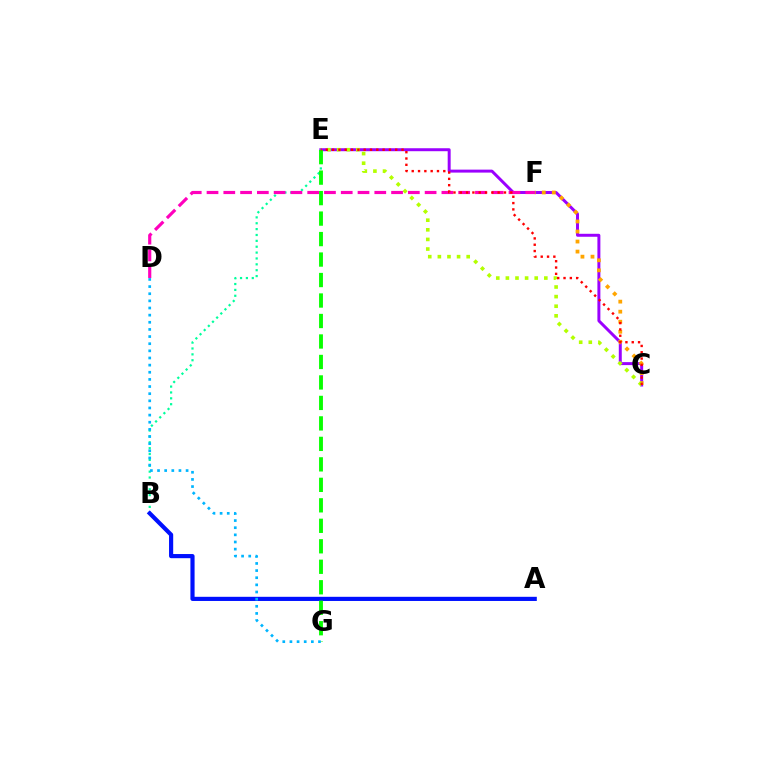{('C', 'E'): [{'color': '#9b00ff', 'line_style': 'solid', 'thickness': 2.14}, {'color': '#b3ff00', 'line_style': 'dotted', 'thickness': 2.61}, {'color': '#ff0000', 'line_style': 'dotted', 'thickness': 1.72}], ('B', 'E'): [{'color': '#00ff9d', 'line_style': 'dotted', 'thickness': 1.59}], ('C', 'F'): [{'color': '#ffa500', 'line_style': 'dotted', 'thickness': 2.73}], ('A', 'B'): [{'color': '#0010ff', 'line_style': 'solid', 'thickness': 3.0}], ('D', 'F'): [{'color': '#ff00bd', 'line_style': 'dashed', 'thickness': 2.28}], ('E', 'G'): [{'color': '#08ff00', 'line_style': 'dashed', 'thickness': 2.78}], ('D', 'G'): [{'color': '#00b5ff', 'line_style': 'dotted', 'thickness': 1.94}]}